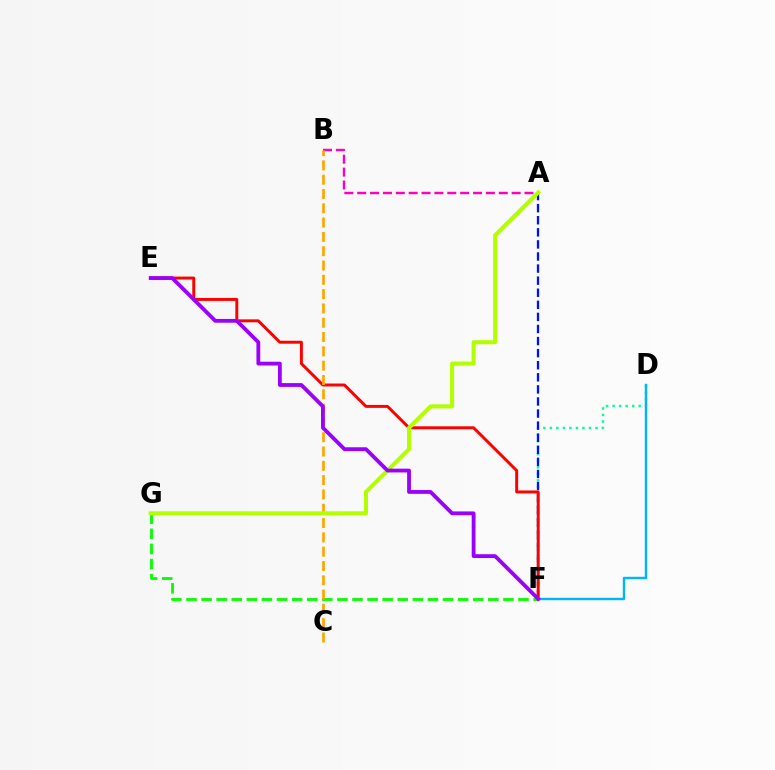{('D', 'F'): [{'color': '#00ff9d', 'line_style': 'dotted', 'thickness': 1.77}, {'color': '#00b5ff', 'line_style': 'solid', 'thickness': 1.74}], ('F', 'G'): [{'color': '#08ff00', 'line_style': 'dashed', 'thickness': 2.05}], ('A', 'F'): [{'color': '#0010ff', 'line_style': 'dashed', 'thickness': 1.64}], ('A', 'B'): [{'color': '#ff00bd', 'line_style': 'dashed', 'thickness': 1.75}], ('E', 'F'): [{'color': '#ff0000', 'line_style': 'solid', 'thickness': 2.12}, {'color': '#9b00ff', 'line_style': 'solid', 'thickness': 2.74}], ('B', 'C'): [{'color': '#ffa500', 'line_style': 'dashed', 'thickness': 1.94}], ('A', 'G'): [{'color': '#b3ff00', 'line_style': 'solid', 'thickness': 2.93}]}